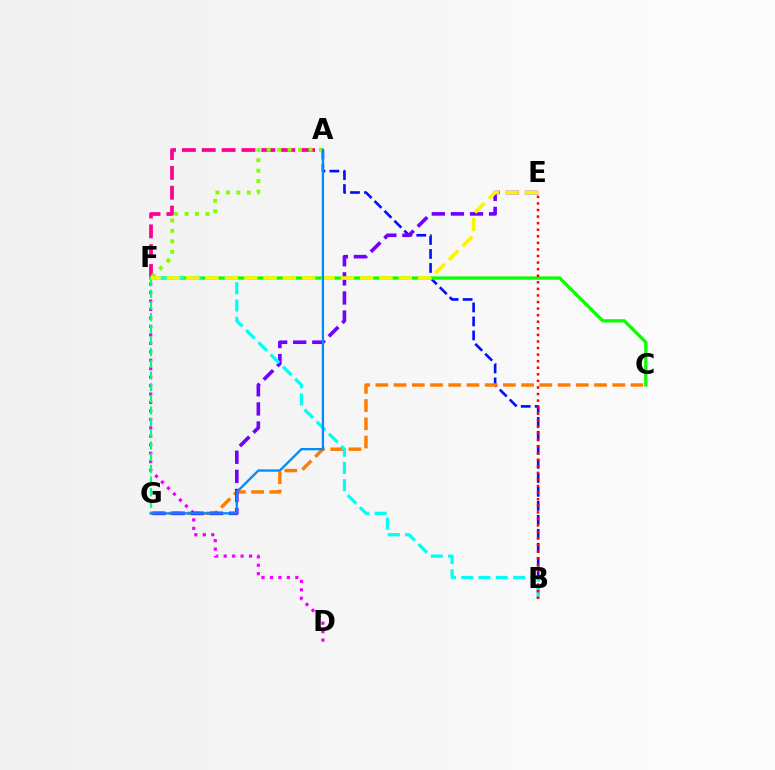{('D', 'F'): [{'color': '#ee00ff', 'line_style': 'dotted', 'thickness': 2.3}], ('A', 'B'): [{'color': '#0010ff', 'line_style': 'dashed', 'thickness': 1.9}], ('A', 'F'): [{'color': '#ff0094', 'line_style': 'dashed', 'thickness': 2.7}, {'color': '#84ff00', 'line_style': 'dotted', 'thickness': 2.84}], ('C', 'G'): [{'color': '#ff7c00', 'line_style': 'dashed', 'thickness': 2.48}], ('C', 'F'): [{'color': '#08ff00', 'line_style': 'solid', 'thickness': 2.37}], ('E', 'G'): [{'color': '#7200ff', 'line_style': 'dashed', 'thickness': 2.59}], ('B', 'F'): [{'color': '#00fff6', 'line_style': 'dashed', 'thickness': 2.35}], ('F', 'G'): [{'color': '#00ff74', 'line_style': 'dashed', 'thickness': 1.59}], ('E', 'F'): [{'color': '#fcf500', 'line_style': 'dashed', 'thickness': 2.63}], ('A', 'G'): [{'color': '#008cff', 'line_style': 'solid', 'thickness': 1.67}], ('B', 'E'): [{'color': '#ff0000', 'line_style': 'dotted', 'thickness': 1.79}]}